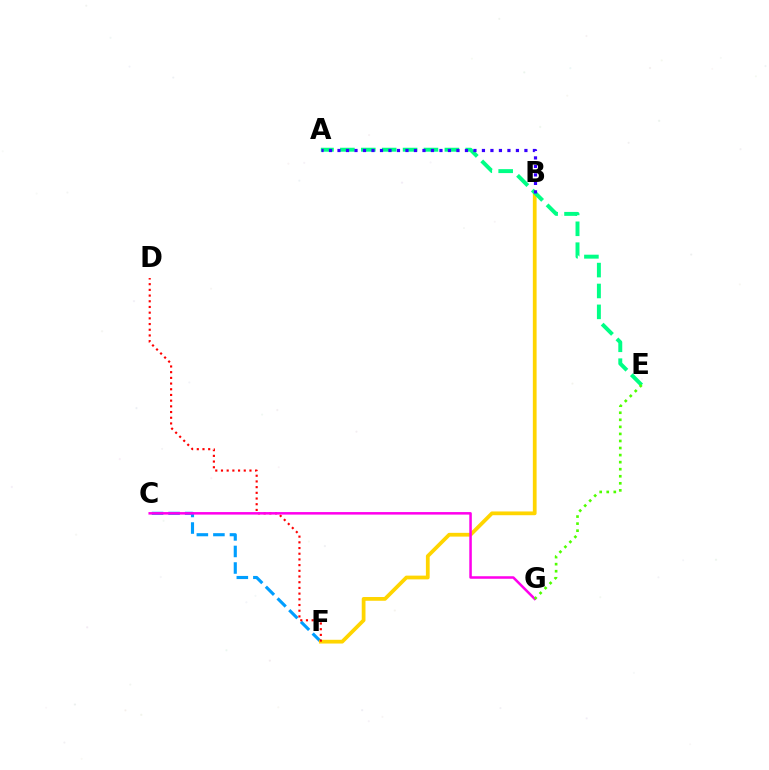{('C', 'F'): [{'color': '#009eff', 'line_style': 'dashed', 'thickness': 2.25}], ('B', 'F'): [{'color': '#ffd500', 'line_style': 'solid', 'thickness': 2.7}], ('A', 'E'): [{'color': '#00ff86', 'line_style': 'dashed', 'thickness': 2.84}], ('D', 'F'): [{'color': '#ff0000', 'line_style': 'dotted', 'thickness': 1.55}], ('A', 'B'): [{'color': '#3700ff', 'line_style': 'dotted', 'thickness': 2.31}], ('C', 'G'): [{'color': '#ff00ed', 'line_style': 'solid', 'thickness': 1.82}], ('E', 'G'): [{'color': '#4fff00', 'line_style': 'dotted', 'thickness': 1.92}]}